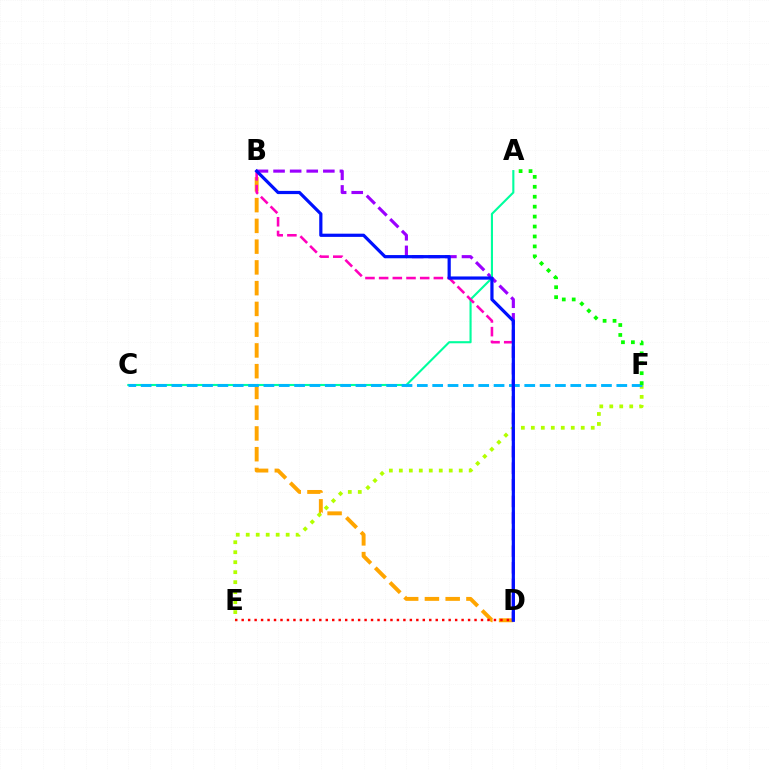{('B', 'D'): [{'color': '#ffa500', 'line_style': 'dashed', 'thickness': 2.82}, {'color': '#9b00ff', 'line_style': 'dashed', 'thickness': 2.25}, {'color': '#ff00bd', 'line_style': 'dashed', 'thickness': 1.86}, {'color': '#0010ff', 'line_style': 'solid', 'thickness': 2.31}], ('D', 'E'): [{'color': '#ff0000', 'line_style': 'dotted', 'thickness': 1.76}], ('E', 'F'): [{'color': '#b3ff00', 'line_style': 'dotted', 'thickness': 2.71}], ('A', 'C'): [{'color': '#00ff9d', 'line_style': 'solid', 'thickness': 1.52}], ('C', 'F'): [{'color': '#00b5ff', 'line_style': 'dashed', 'thickness': 2.08}], ('A', 'F'): [{'color': '#08ff00', 'line_style': 'dotted', 'thickness': 2.7}]}